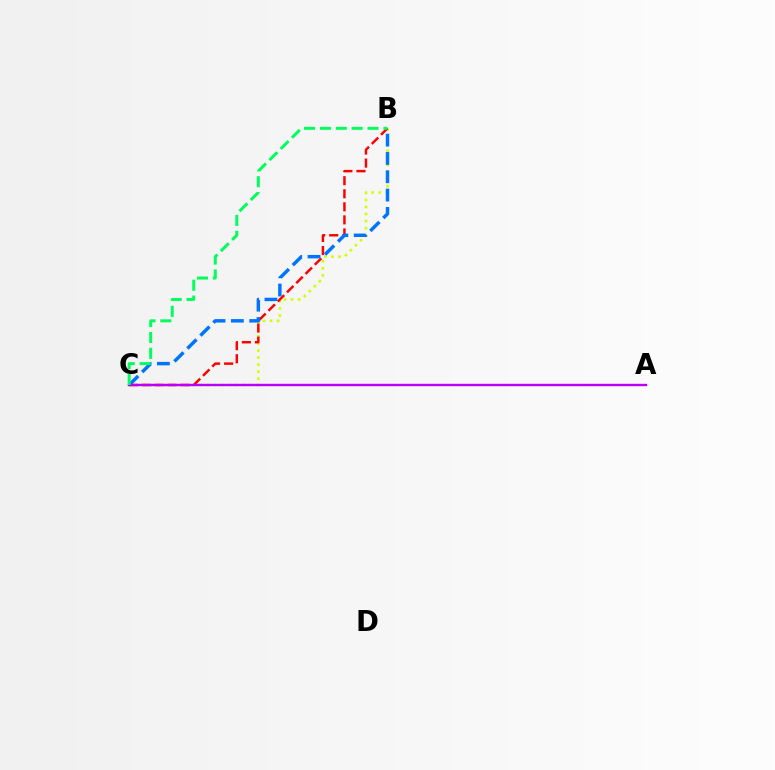{('B', 'C'): [{'color': '#d1ff00', 'line_style': 'dotted', 'thickness': 1.92}, {'color': '#ff0000', 'line_style': 'dashed', 'thickness': 1.77}, {'color': '#0074ff', 'line_style': 'dashed', 'thickness': 2.49}, {'color': '#00ff5c', 'line_style': 'dashed', 'thickness': 2.16}], ('A', 'C'): [{'color': '#b900ff', 'line_style': 'solid', 'thickness': 1.72}]}